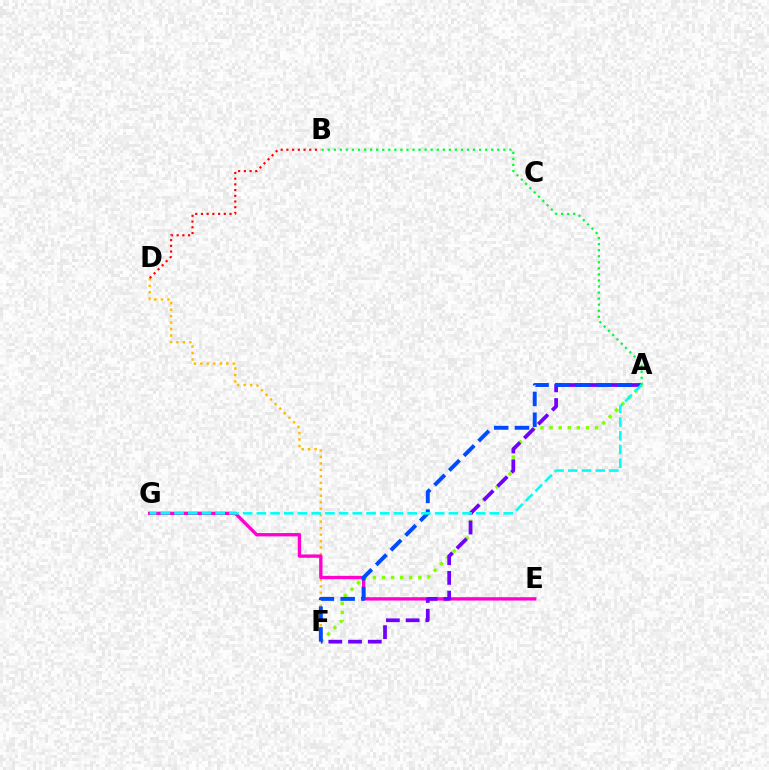{('D', 'F'): [{'color': '#ffbd00', 'line_style': 'dotted', 'thickness': 1.76}], ('E', 'G'): [{'color': '#ff00cf', 'line_style': 'solid', 'thickness': 2.4}], ('A', 'F'): [{'color': '#84ff00', 'line_style': 'dotted', 'thickness': 2.47}, {'color': '#7200ff', 'line_style': 'dashed', 'thickness': 2.68}, {'color': '#004bff', 'line_style': 'dashed', 'thickness': 2.82}], ('B', 'D'): [{'color': '#ff0000', 'line_style': 'dotted', 'thickness': 1.55}], ('A', 'B'): [{'color': '#00ff39', 'line_style': 'dotted', 'thickness': 1.65}], ('A', 'G'): [{'color': '#00fff6', 'line_style': 'dashed', 'thickness': 1.86}]}